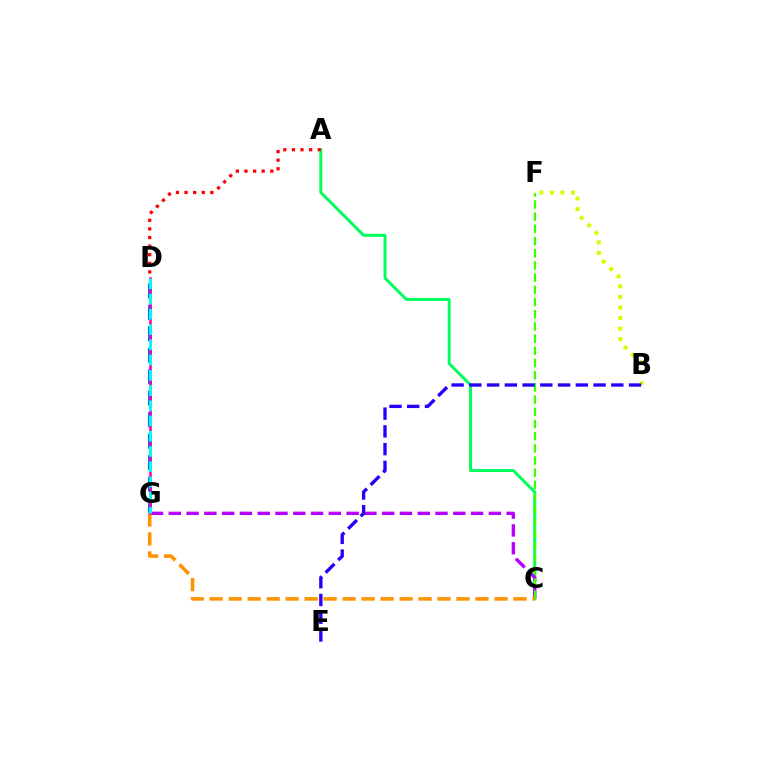{('D', 'G'): [{'color': '#0074ff', 'line_style': 'dashed', 'thickness': 2.92}, {'color': '#ff00ac', 'line_style': 'solid', 'thickness': 1.85}, {'color': '#00fff6', 'line_style': 'dashed', 'thickness': 2.07}], ('A', 'C'): [{'color': '#00ff5c', 'line_style': 'solid', 'thickness': 2.12}], ('C', 'G'): [{'color': '#b900ff', 'line_style': 'dashed', 'thickness': 2.42}, {'color': '#ff9400', 'line_style': 'dashed', 'thickness': 2.58}], ('C', 'F'): [{'color': '#3dff00', 'line_style': 'dashed', 'thickness': 1.66}], ('B', 'F'): [{'color': '#d1ff00', 'line_style': 'dotted', 'thickness': 2.87}], ('B', 'E'): [{'color': '#2500ff', 'line_style': 'dashed', 'thickness': 2.41}], ('A', 'D'): [{'color': '#ff0000', 'line_style': 'dotted', 'thickness': 2.34}]}